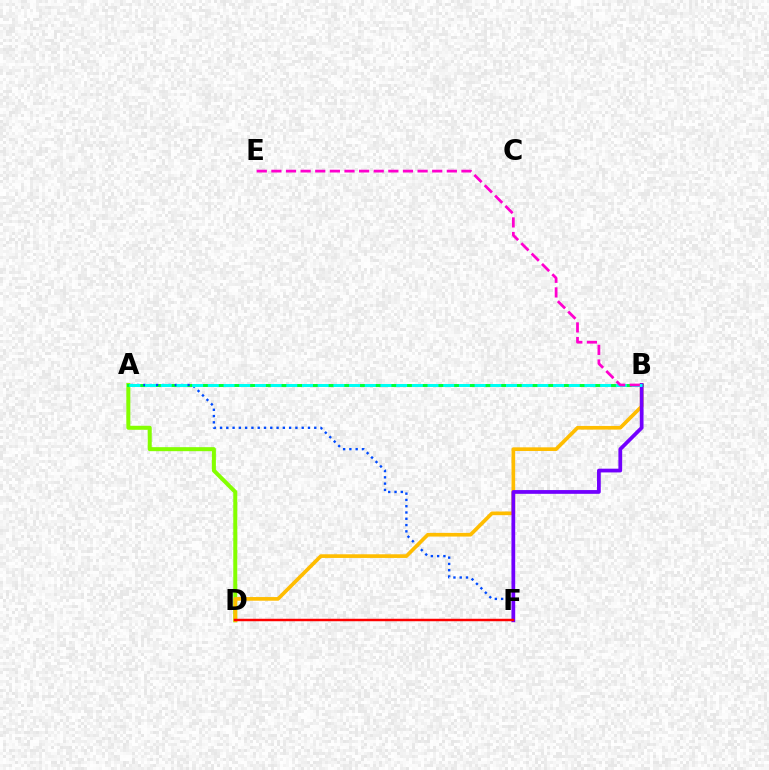{('A', 'D'): [{'color': '#84ff00', 'line_style': 'solid', 'thickness': 2.89}], ('A', 'B'): [{'color': '#00ff39', 'line_style': 'solid', 'thickness': 2.14}, {'color': '#00fff6', 'line_style': 'dashed', 'thickness': 2.13}], ('A', 'F'): [{'color': '#004bff', 'line_style': 'dotted', 'thickness': 1.71}], ('B', 'D'): [{'color': '#ffbd00', 'line_style': 'solid', 'thickness': 2.64}], ('B', 'F'): [{'color': '#7200ff', 'line_style': 'solid', 'thickness': 2.7}], ('D', 'F'): [{'color': '#ff0000', 'line_style': 'solid', 'thickness': 1.77}], ('B', 'E'): [{'color': '#ff00cf', 'line_style': 'dashed', 'thickness': 1.99}]}